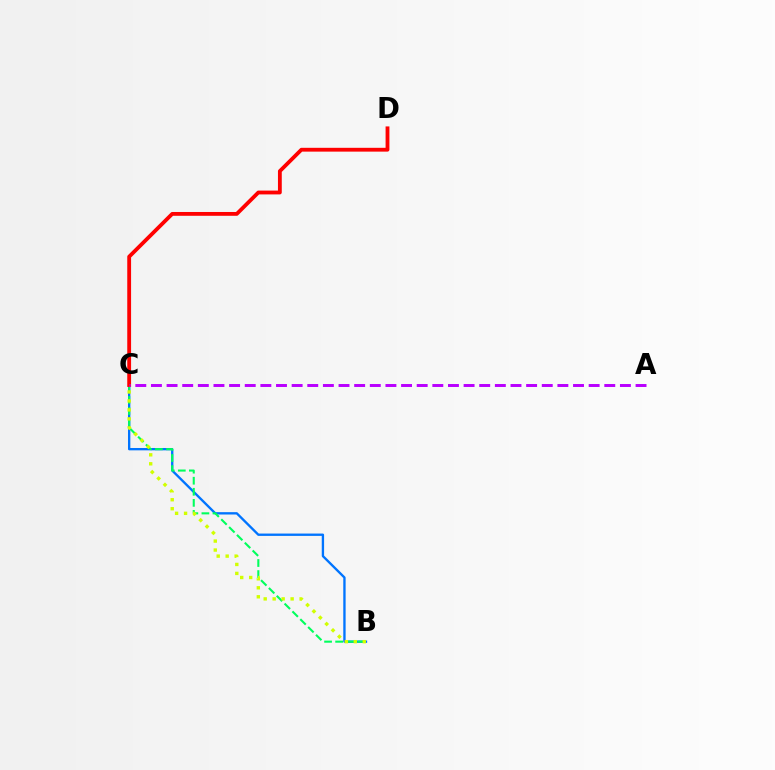{('B', 'C'): [{'color': '#0074ff', 'line_style': 'solid', 'thickness': 1.69}, {'color': '#00ff5c', 'line_style': 'dashed', 'thickness': 1.5}, {'color': '#d1ff00', 'line_style': 'dotted', 'thickness': 2.44}], ('C', 'D'): [{'color': '#ff0000', 'line_style': 'solid', 'thickness': 2.75}], ('A', 'C'): [{'color': '#b900ff', 'line_style': 'dashed', 'thickness': 2.12}]}